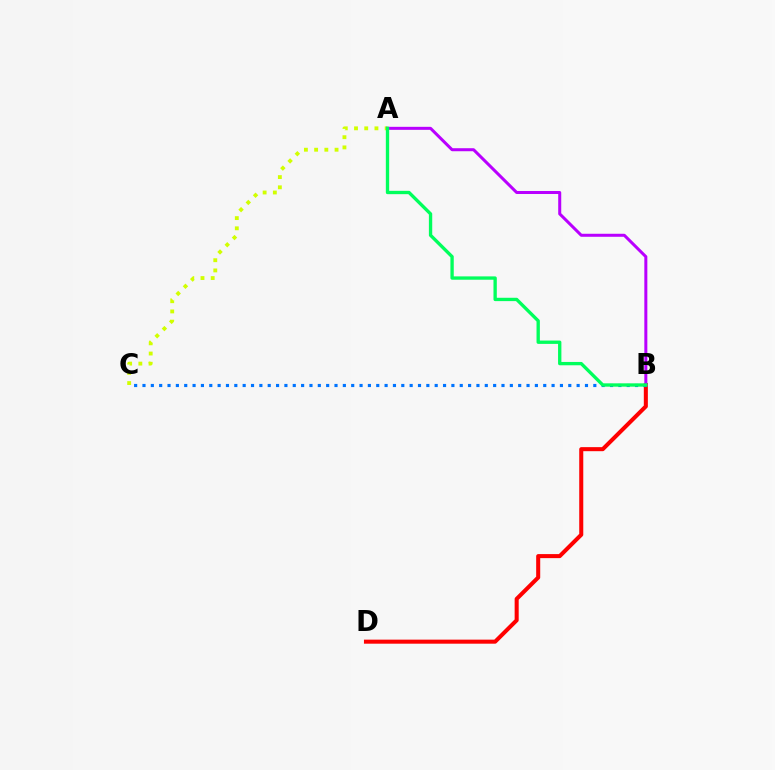{('A', 'C'): [{'color': '#d1ff00', 'line_style': 'dotted', 'thickness': 2.77}], ('B', 'D'): [{'color': '#ff0000', 'line_style': 'solid', 'thickness': 2.91}], ('A', 'B'): [{'color': '#b900ff', 'line_style': 'solid', 'thickness': 2.17}, {'color': '#00ff5c', 'line_style': 'solid', 'thickness': 2.4}], ('B', 'C'): [{'color': '#0074ff', 'line_style': 'dotted', 'thickness': 2.27}]}